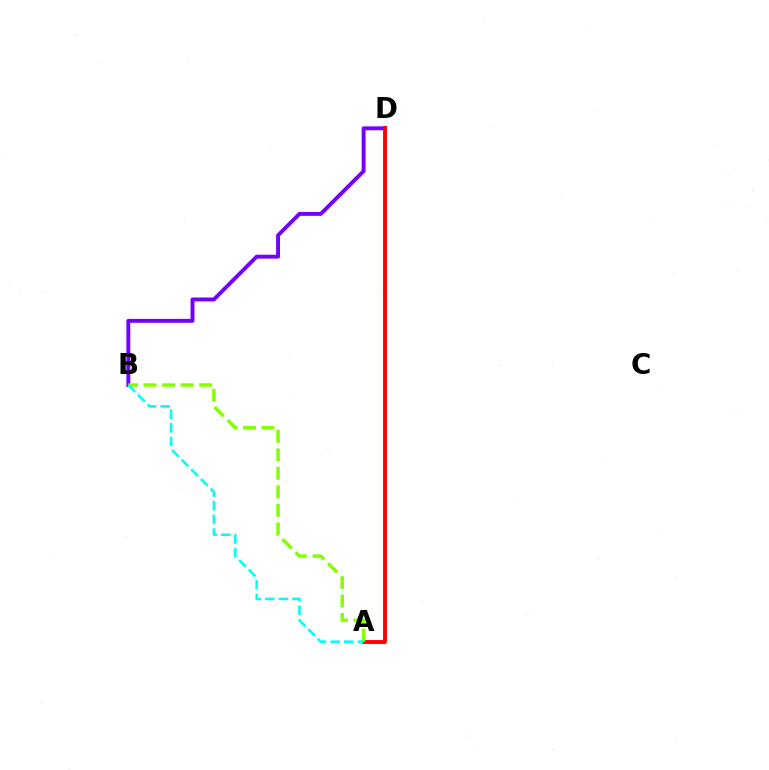{('B', 'D'): [{'color': '#7200ff', 'line_style': 'solid', 'thickness': 2.81}], ('A', 'D'): [{'color': '#ff0000', 'line_style': 'solid', 'thickness': 2.79}], ('A', 'B'): [{'color': '#84ff00', 'line_style': 'dashed', 'thickness': 2.52}, {'color': '#00fff6', 'line_style': 'dashed', 'thickness': 1.86}]}